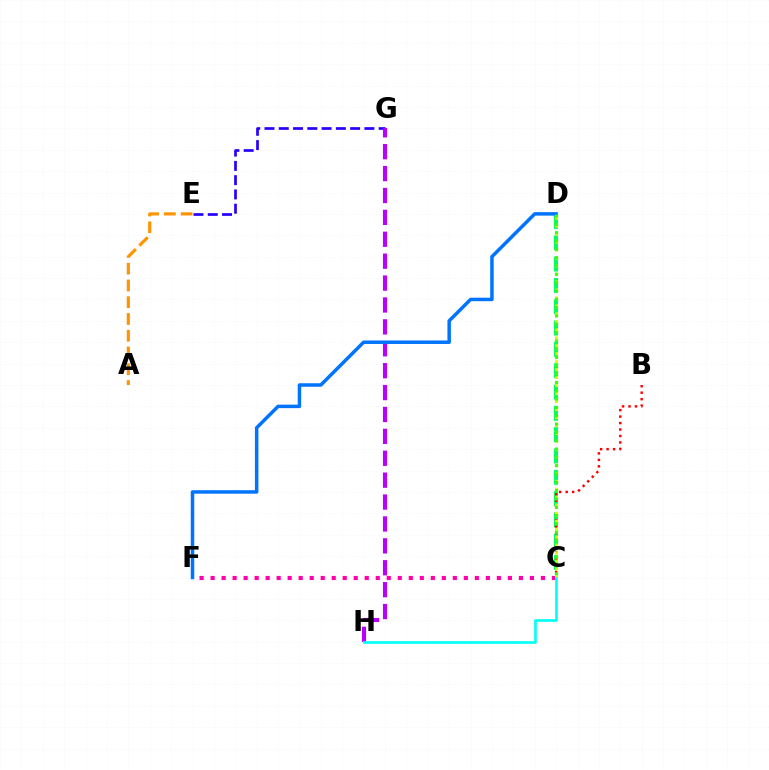{('C', 'D'): [{'color': '#00ff5c', 'line_style': 'dashed', 'thickness': 2.9}, {'color': '#d1ff00', 'line_style': 'dotted', 'thickness': 2.17}, {'color': '#3dff00', 'line_style': 'dotted', 'thickness': 2.26}], ('A', 'E'): [{'color': '#ff9400', 'line_style': 'dashed', 'thickness': 2.28}], ('C', 'F'): [{'color': '#ff00ac', 'line_style': 'dotted', 'thickness': 2.99}], ('B', 'C'): [{'color': '#ff0000', 'line_style': 'dotted', 'thickness': 1.76}], ('E', 'G'): [{'color': '#2500ff', 'line_style': 'dashed', 'thickness': 1.94}], ('G', 'H'): [{'color': '#b900ff', 'line_style': 'dashed', 'thickness': 2.97}], ('C', 'H'): [{'color': '#00fff6', 'line_style': 'solid', 'thickness': 1.91}], ('D', 'F'): [{'color': '#0074ff', 'line_style': 'solid', 'thickness': 2.51}]}